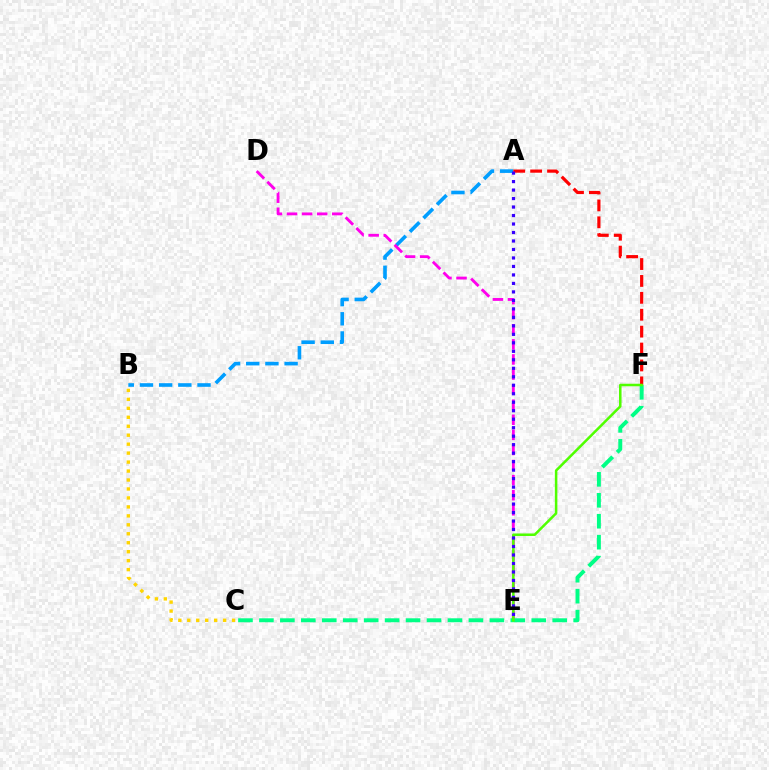{('A', 'B'): [{'color': '#009eff', 'line_style': 'dashed', 'thickness': 2.61}], ('D', 'E'): [{'color': '#ff00ed', 'line_style': 'dashed', 'thickness': 2.05}], ('A', 'F'): [{'color': '#ff0000', 'line_style': 'dashed', 'thickness': 2.3}], ('B', 'C'): [{'color': '#ffd500', 'line_style': 'dotted', 'thickness': 2.43}], ('C', 'F'): [{'color': '#00ff86', 'line_style': 'dashed', 'thickness': 2.85}], ('E', 'F'): [{'color': '#4fff00', 'line_style': 'solid', 'thickness': 1.82}], ('A', 'E'): [{'color': '#3700ff', 'line_style': 'dotted', 'thickness': 2.31}]}